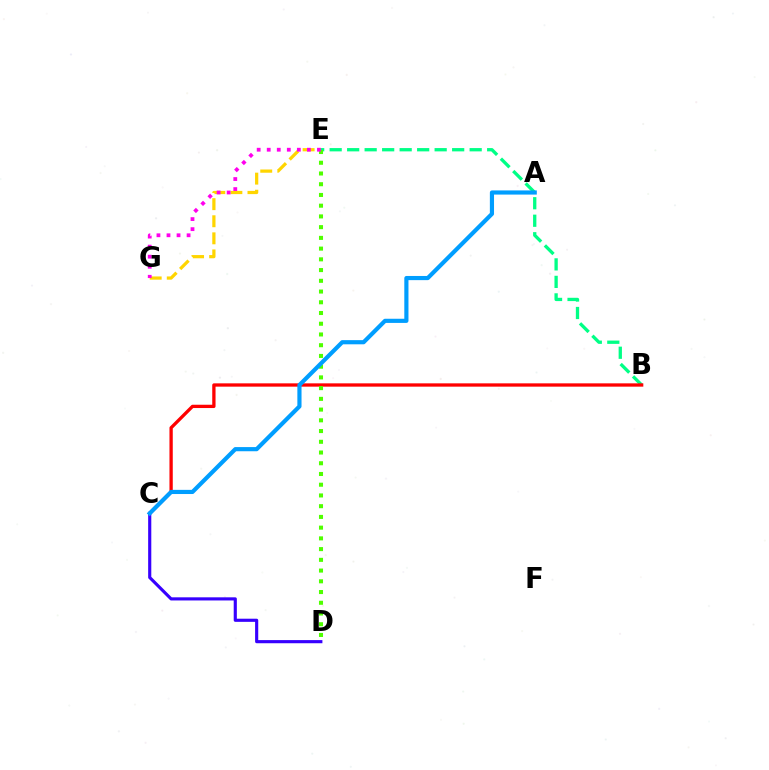{('E', 'G'): [{'color': '#ffd500', 'line_style': 'dashed', 'thickness': 2.32}, {'color': '#ff00ed', 'line_style': 'dotted', 'thickness': 2.73}], ('B', 'E'): [{'color': '#00ff86', 'line_style': 'dashed', 'thickness': 2.38}], ('B', 'C'): [{'color': '#ff0000', 'line_style': 'solid', 'thickness': 2.38}], ('C', 'D'): [{'color': '#3700ff', 'line_style': 'solid', 'thickness': 2.26}], ('D', 'E'): [{'color': '#4fff00', 'line_style': 'dotted', 'thickness': 2.92}], ('A', 'C'): [{'color': '#009eff', 'line_style': 'solid', 'thickness': 3.0}]}